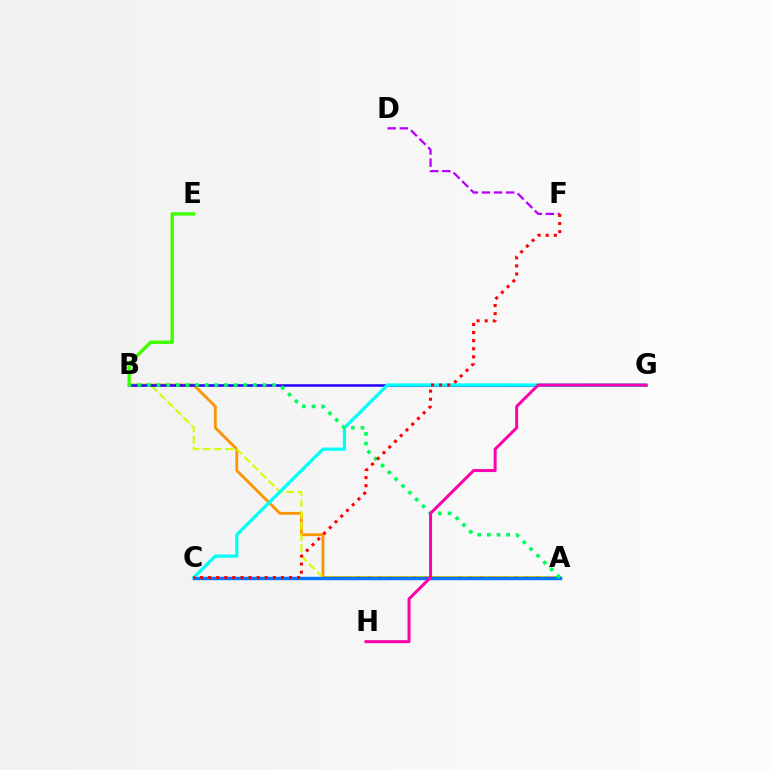{('A', 'B'): [{'color': '#ff9400', 'line_style': 'solid', 'thickness': 2.04}, {'color': '#d1ff00', 'line_style': 'dashed', 'thickness': 1.53}, {'color': '#00ff5c', 'line_style': 'dotted', 'thickness': 2.62}], ('B', 'G'): [{'color': '#2500ff', 'line_style': 'solid', 'thickness': 1.81}], ('D', 'F'): [{'color': '#b900ff', 'line_style': 'dashed', 'thickness': 1.65}], ('C', 'G'): [{'color': '#00fff6', 'line_style': 'solid', 'thickness': 2.32}], ('A', 'C'): [{'color': '#0074ff', 'line_style': 'solid', 'thickness': 2.46}], ('B', 'E'): [{'color': '#3dff00', 'line_style': 'solid', 'thickness': 2.43}], ('G', 'H'): [{'color': '#ff00ac', 'line_style': 'solid', 'thickness': 2.15}], ('C', 'F'): [{'color': '#ff0000', 'line_style': 'dotted', 'thickness': 2.2}]}